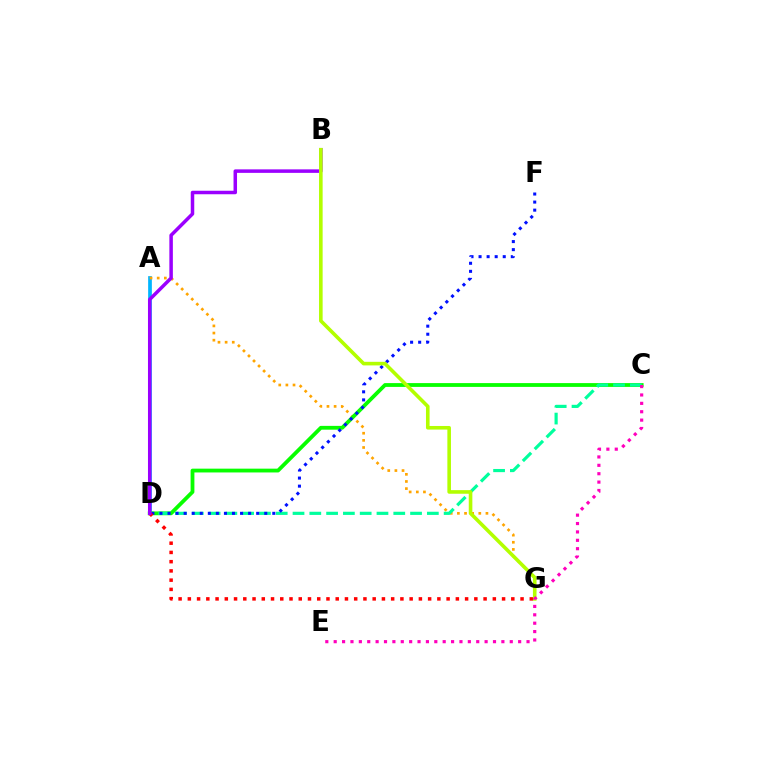{('A', 'D'): [{'color': '#00b5ff', 'line_style': 'solid', 'thickness': 2.68}], ('A', 'G'): [{'color': '#ffa500', 'line_style': 'dotted', 'thickness': 1.94}], ('C', 'D'): [{'color': '#08ff00', 'line_style': 'solid', 'thickness': 2.73}, {'color': '#00ff9d', 'line_style': 'dashed', 'thickness': 2.28}], ('D', 'F'): [{'color': '#0010ff', 'line_style': 'dotted', 'thickness': 2.19}], ('D', 'G'): [{'color': '#ff0000', 'line_style': 'dotted', 'thickness': 2.51}], ('B', 'D'): [{'color': '#9b00ff', 'line_style': 'solid', 'thickness': 2.52}], ('B', 'G'): [{'color': '#b3ff00', 'line_style': 'solid', 'thickness': 2.59}], ('C', 'E'): [{'color': '#ff00bd', 'line_style': 'dotted', 'thickness': 2.28}]}